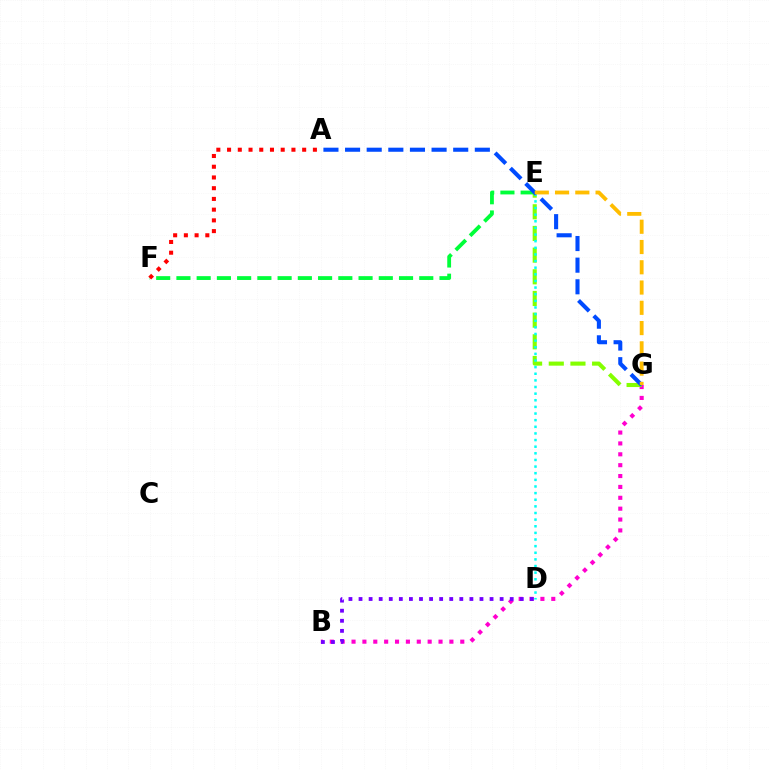{('B', 'G'): [{'color': '#ff00cf', 'line_style': 'dotted', 'thickness': 2.95}], ('B', 'D'): [{'color': '#7200ff', 'line_style': 'dotted', 'thickness': 2.74}], ('E', 'G'): [{'color': '#84ff00', 'line_style': 'dashed', 'thickness': 2.94}, {'color': '#ffbd00', 'line_style': 'dashed', 'thickness': 2.75}], ('E', 'F'): [{'color': '#00ff39', 'line_style': 'dashed', 'thickness': 2.75}], ('A', 'F'): [{'color': '#ff0000', 'line_style': 'dotted', 'thickness': 2.92}], ('D', 'E'): [{'color': '#00fff6', 'line_style': 'dotted', 'thickness': 1.8}], ('A', 'G'): [{'color': '#004bff', 'line_style': 'dashed', 'thickness': 2.94}]}